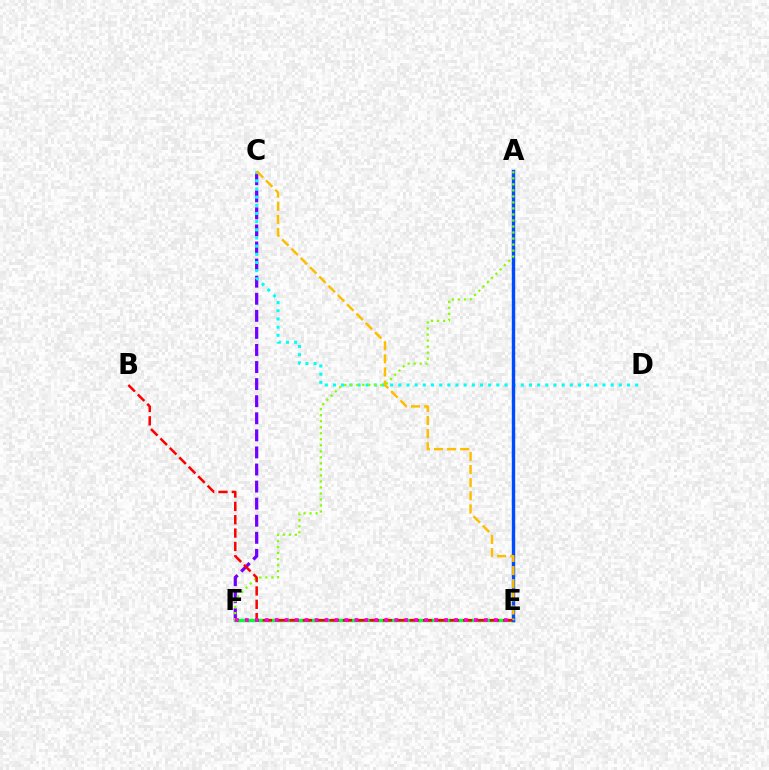{('E', 'F'): [{'color': '#00ff39', 'line_style': 'solid', 'thickness': 2.43}, {'color': '#ff00cf', 'line_style': 'dotted', 'thickness': 2.71}], ('C', 'F'): [{'color': '#7200ff', 'line_style': 'dashed', 'thickness': 2.32}], ('C', 'D'): [{'color': '#00fff6', 'line_style': 'dotted', 'thickness': 2.22}], ('A', 'E'): [{'color': '#004bff', 'line_style': 'solid', 'thickness': 2.45}], ('C', 'E'): [{'color': '#ffbd00', 'line_style': 'dashed', 'thickness': 1.78}], ('A', 'F'): [{'color': '#84ff00', 'line_style': 'dotted', 'thickness': 1.64}], ('B', 'E'): [{'color': '#ff0000', 'line_style': 'dashed', 'thickness': 1.81}]}